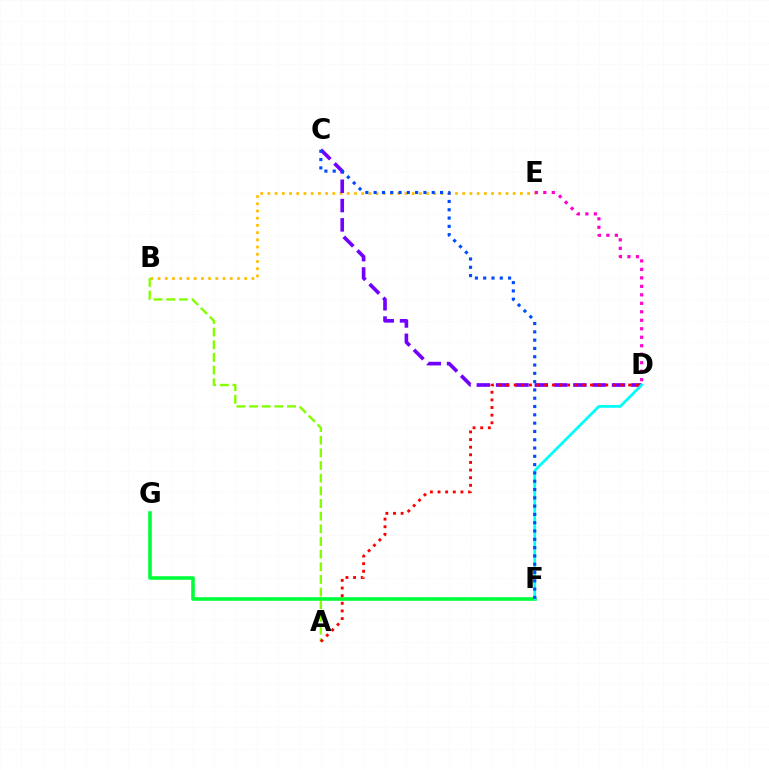{('B', 'E'): [{'color': '#ffbd00', 'line_style': 'dotted', 'thickness': 1.96}], ('F', 'G'): [{'color': '#00ff39', 'line_style': 'solid', 'thickness': 2.58}], ('A', 'B'): [{'color': '#84ff00', 'line_style': 'dashed', 'thickness': 1.72}], ('D', 'E'): [{'color': '#ff00cf', 'line_style': 'dotted', 'thickness': 2.31}], ('C', 'D'): [{'color': '#7200ff', 'line_style': 'dashed', 'thickness': 2.62}], ('D', 'F'): [{'color': '#00fff6', 'line_style': 'solid', 'thickness': 2.0}], ('C', 'F'): [{'color': '#004bff', 'line_style': 'dotted', 'thickness': 2.25}], ('A', 'D'): [{'color': '#ff0000', 'line_style': 'dotted', 'thickness': 2.07}]}